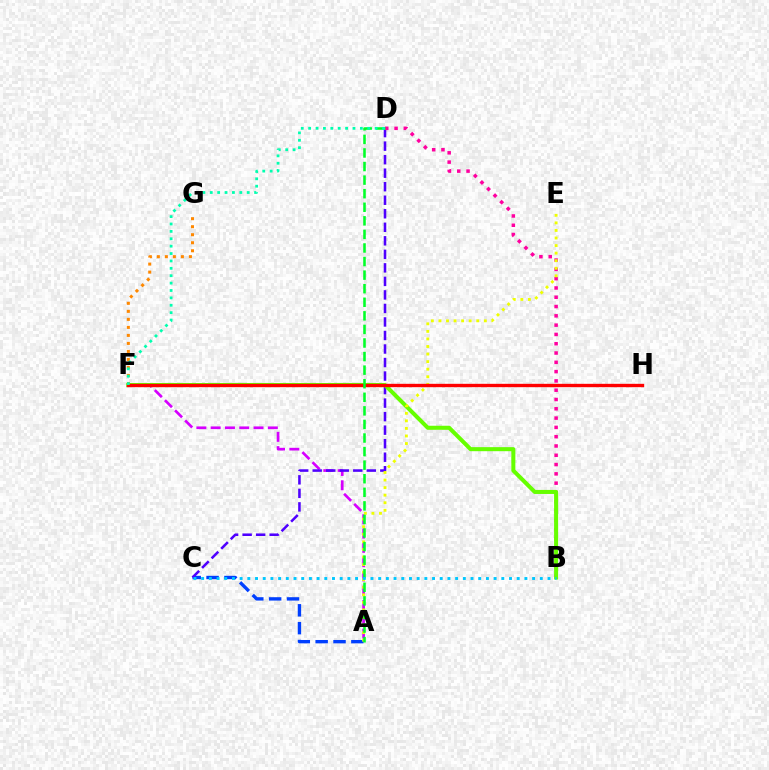{('F', 'G'): [{'color': '#ff8800', 'line_style': 'dotted', 'thickness': 2.18}], ('A', 'C'): [{'color': '#003fff', 'line_style': 'dashed', 'thickness': 2.43}], ('A', 'F'): [{'color': '#d600ff', 'line_style': 'dashed', 'thickness': 1.94}], ('C', 'D'): [{'color': '#4f00ff', 'line_style': 'dashed', 'thickness': 1.84}], ('B', 'D'): [{'color': '#ff00a0', 'line_style': 'dotted', 'thickness': 2.53}], ('B', 'F'): [{'color': '#66ff00', 'line_style': 'solid', 'thickness': 2.91}], ('A', 'E'): [{'color': '#eeff00', 'line_style': 'dotted', 'thickness': 2.05}], ('F', 'H'): [{'color': '#ff0000', 'line_style': 'solid', 'thickness': 2.42}], ('A', 'D'): [{'color': '#00ff27', 'line_style': 'dashed', 'thickness': 1.84}], ('D', 'F'): [{'color': '#00ffaf', 'line_style': 'dotted', 'thickness': 2.01}], ('B', 'C'): [{'color': '#00c7ff', 'line_style': 'dotted', 'thickness': 2.09}]}